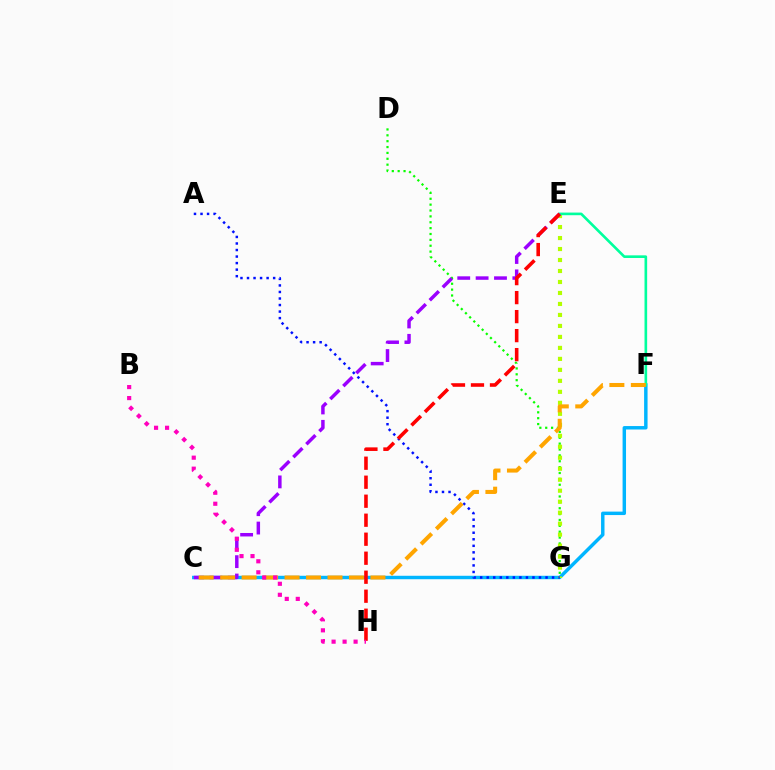{('C', 'F'): [{'color': '#00b5ff', 'line_style': 'solid', 'thickness': 2.48}, {'color': '#ffa500', 'line_style': 'dashed', 'thickness': 2.92}], ('D', 'G'): [{'color': '#08ff00', 'line_style': 'dotted', 'thickness': 1.6}], ('E', 'G'): [{'color': '#b3ff00', 'line_style': 'dotted', 'thickness': 2.98}], ('E', 'F'): [{'color': '#00ff9d', 'line_style': 'solid', 'thickness': 1.9}], ('C', 'E'): [{'color': '#9b00ff', 'line_style': 'dashed', 'thickness': 2.5}], ('A', 'G'): [{'color': '#0010ff', 'line_style': 'dotted', 'thickness': 1.78}], ('E', 'H'): [{'color': '#ff0000', 'line_style': 'dashed', 'thickness': 2.58}], ('B', 'H'): [{'color': '#ff00bd', 'line_style': 'dotted', 'thickness': 2.99}]}